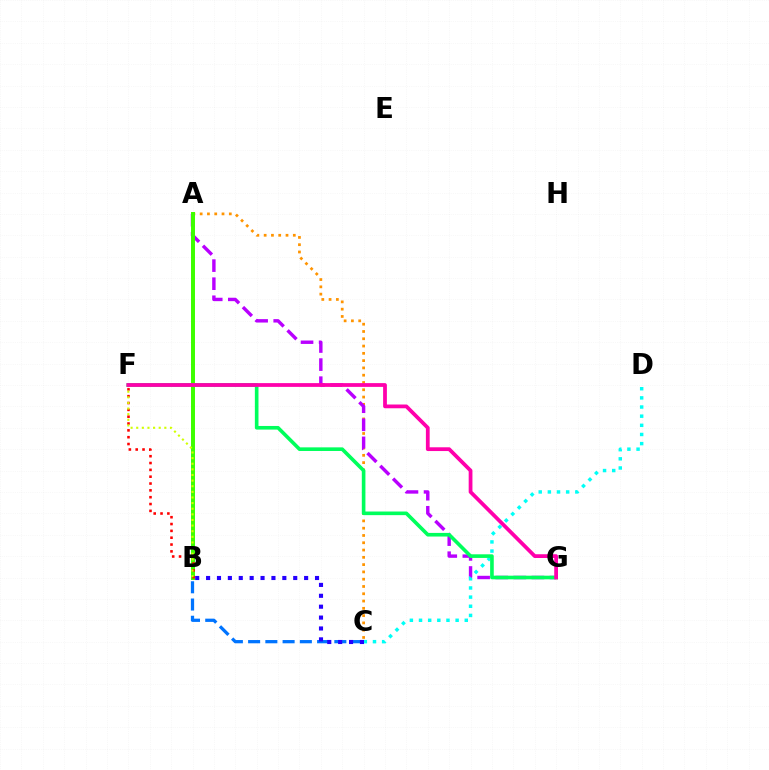{('A', 'C'): [{'color': '#ff9400', 'line_style': 'dotted', 'thickness': 1.98}], ('B', 'C'): [{'color': '#0074ff', 'line_style': 'dashed', 'thickness': 2.34}, {'color': '#2500ff', 'line_style': 'dotted', 'thickness': 2.96}], ('A', 'G'): [{'color': '#b900ff', 'line_style': 'dashed', 'thickness': 2.46}], ('C', 'D'): [{'color': '#00fff6', 'line_style': 'dotted', 'thickness': 2.49}], ('A', 'B'): [{'color': '#3dff00', 'line_style': 'solid', 'thickness': 2.86}], ('B', 'F'): [{'color': '#ff0000', 'line_style': 'dotted', 'thickness': 1.86}, {'color': '#d1ff00', 'line_style': 'dotted', 'thickness': 1.53}], ('F', 'G'): [{'color': '#00ff5c', 'line_style': 'solid', 'thickness': 2.61}, {'color': '#ff00ac', 'line_style': 'solid', 'thickness': 2.71}]}